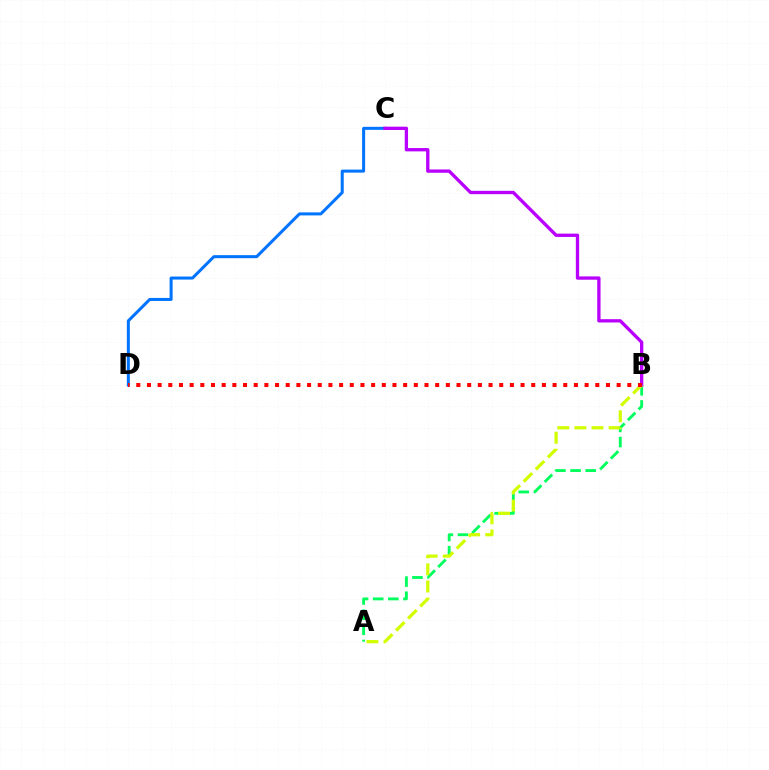{('C', 'D'): [{'color': '#0074ff', 'line_style': 'solid', 'thickness': 2.18}], ('A', 'B'): [{'color': '#00ff5c', 'line_style': 'dashed', 'thickness': 2.06}, {'color': '#d1ff00', 'line_style': 'dashed', 'thickness': 2.32}], ('B', 'C'): [{'color': '#b900ff', 'line_style': 'solid', 'thickness': 2.39}], ('B', 'D'): [{'color': '#ff0000', 'line_style': 'dotted', 'thickness': 2.9}]}